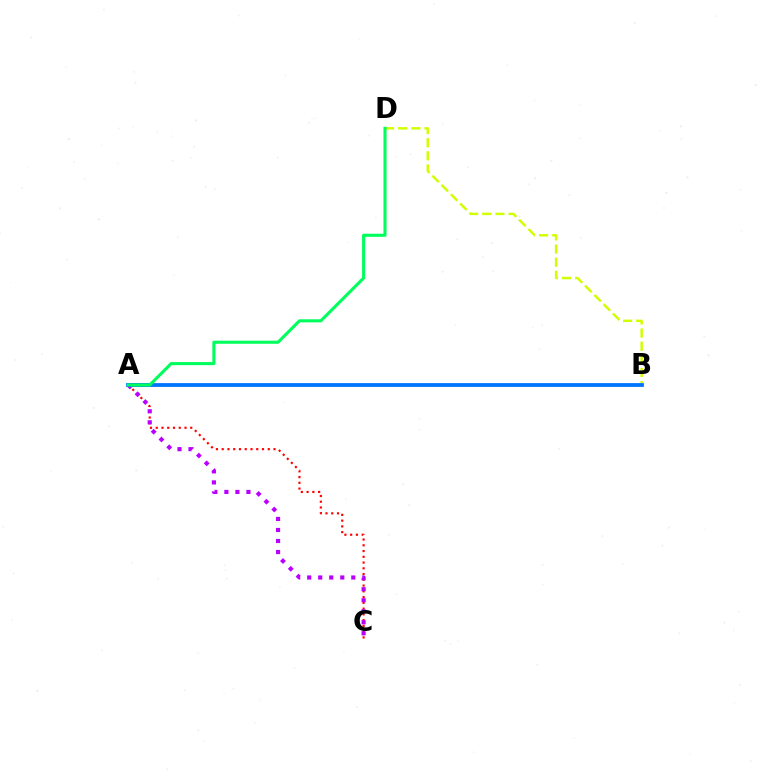{('A', 'C'): [{'color': '#ff0000', 'line_style': 'dotted', 'thickness': 1.56}, {'color': '#b900ff', 'line_style': 'dotted', 'thickness': 2.99}], ('B', 'D'): [{'color': '#d1ff00', 'line_style': 'dashed', 'thickness': 1.78}], ('A', 'B'): [{'color': '#0074ff', 'line_style': 'solid', 'thickness': 2.73}], ('A', 'D'): [{'color': '#00ff5c', 'line_style': 'solid', 'thickness': 2.22}]}